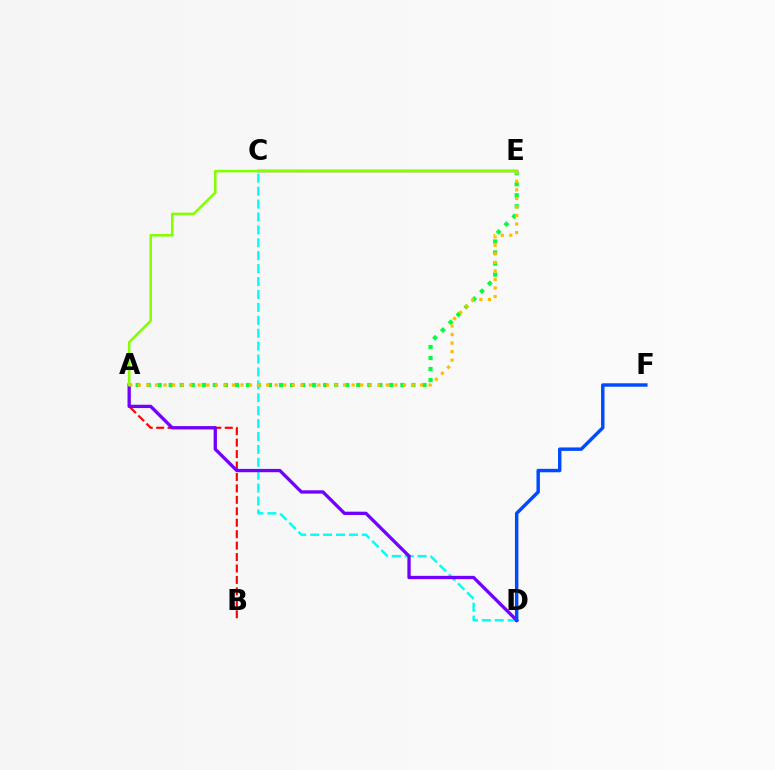{('A', 'E'): [{'color': '#00ff39', 'line_style': 'dotted', 'thickness': 3.0}, {'color': '#ffbd00', 'line_style': 'dotted', 'thickness': 2.32}, {'color': '#84ff00', 'line_style': 'solid', 'thickness': 1.83}], ('C', 'E'): [{'color': '#ff00cf', 'line_style': 'solid', 'thickness': 1.73}], ('C', 'D'): [{'color': '#00fff6', 'line_style': 'dashed', 'thickness': 1.75}], ('A', 'B'): [{'color': '#ff0000', 'line_style': 'dashed', 'thickness': 1.55}], ('A', 'D'): [{'color': '#7200ff', 'line_style': 'solid', 'thickness': 2.38}], ('D', 'F'): [{'color': '#004bff', 'line_style': 'solid', 'thickness': 2.48}]}